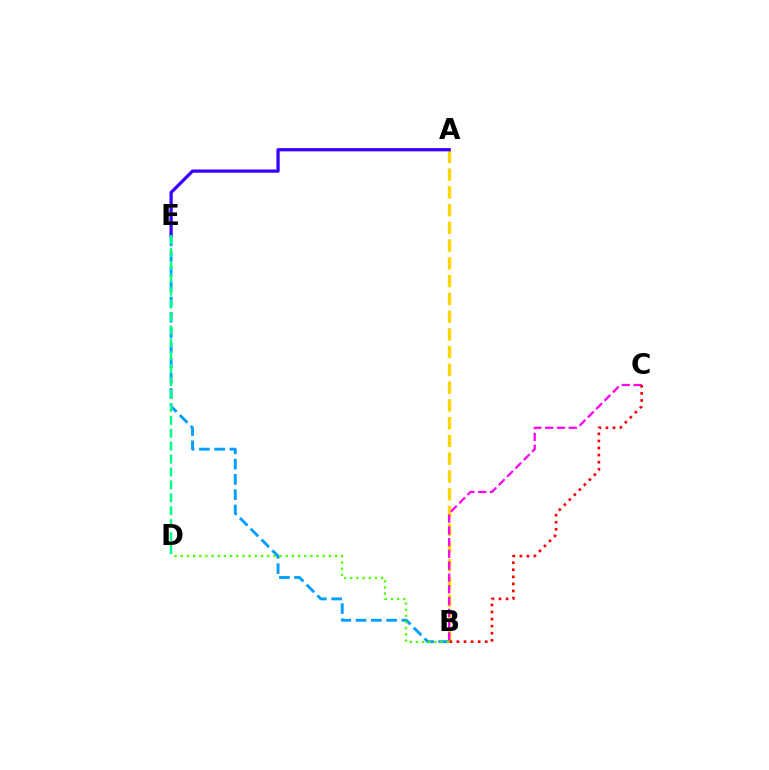{('B', 'E'): [{'color': '#009eff', 'line_style': 'dashed', 'thickness': 2.07}], ('A', 'B'): [{'color': '#ffd500', 'line_style': 'dashed', 'thickness': 2.41}], ('B', 'C'): [{'color': '#ff00ed', 'line_style': 'dashed', 'thickness': 1.6}, {'color': '#ff0000', 'line_style': 'dotted', 'thickness': 1.92}], ('B', 'D'): [{'color': '#4fff00', 'line_style': 'dotted', 'thickness': 1.68}], ('A', 'E'): [{'color': '#3700ff', 'line_style': 'solid', 'thickness': 2.34}], ('D', 'E'): [{'color': '#00ff86', 'line_style': 'dashed', 'thickness': 1.75}]}